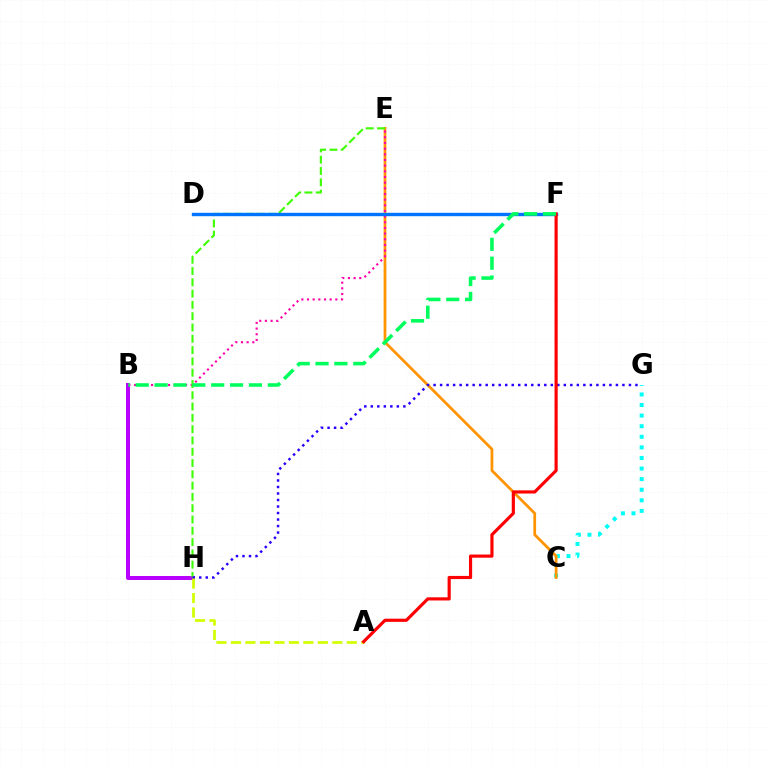{('C', 'G'): [{'color': '#00fff6', 'line_style': 'dotted', 'thickness': 2.88}], ('B', 'H'): [{'color': '#b900ff', 'line_style': 'solid', 'thickness': 2.88}], ('C', 'E'): [{'color': '#ff9400', 'line_style': 'solid', 'thickness': 1.99}], ('B', 'E'): [{'color': '#ff00ac', 'line_style': 'dotted', 'thickness': 1.54}], ('E', 'H'): [{'color': '#3dff00', 'line_style': 'dashed', 'thickness': 1.53}], ('G', 'H'): [{'color': '#2500ff', 'line_style': 'dotted', 'thickness': 1.77}], ('A', 'H'): [{'color': '#d1ff00', 'line_style': 'dashed', 'thickness': 1.97}], ('D', 'F'): [{'color': '#0074ff', 'line_style': 'solid', 'thickness': 2.44}], ('A', 'F'): [{'color': '#ff0000', 'line_style': 'solid', 'thickness': 2.28}], ('B', 'F'): [{'color': '#00ff5c', 'line_style': 'dashed', 'thickness': 2.56}]}